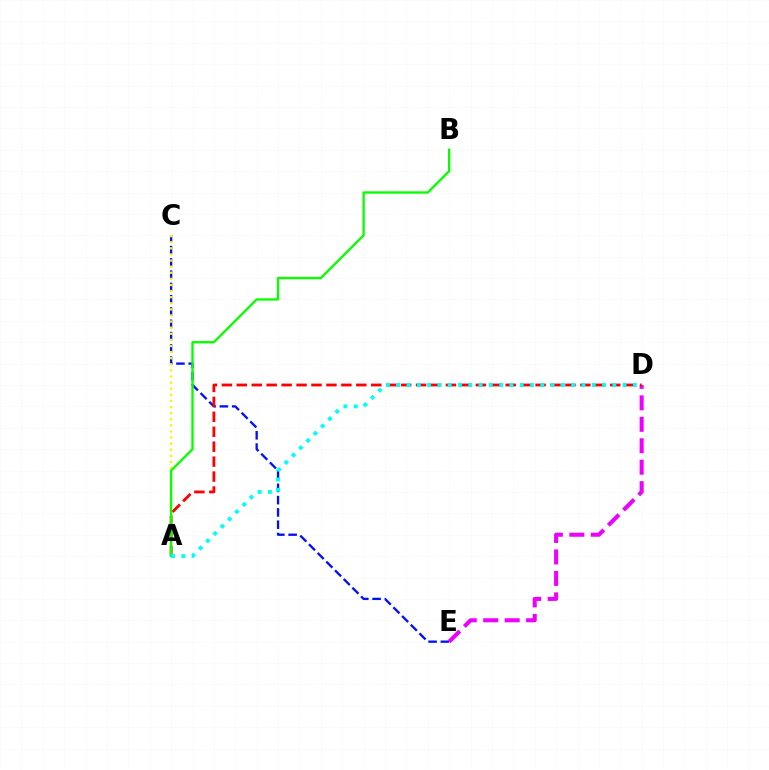{('C', 'E'): [{'color': '#0010ff', 'line_style': 'dashed', 'thickness': 1.67}], ('D', 'E'): [{'color': '#ee00ff', 'line_style': 'dashed', 'thickness': 2.92}], ('A', 'C'): [{'color': '#fcf500', 'line_style': 'dotted', 'thickness': 1.66}], ('A', 'D'): [{'color': '#ff0000', 'line_style': 'dashed', 'thickness': 2.03}, {'color': '#00fff6', 'line_style': 'dotted', 'thickness': 2.8}], ('A', 'B'): [{'color': '#08ff00', 'line_style': 'solid', 'thickness': 1.68}]}